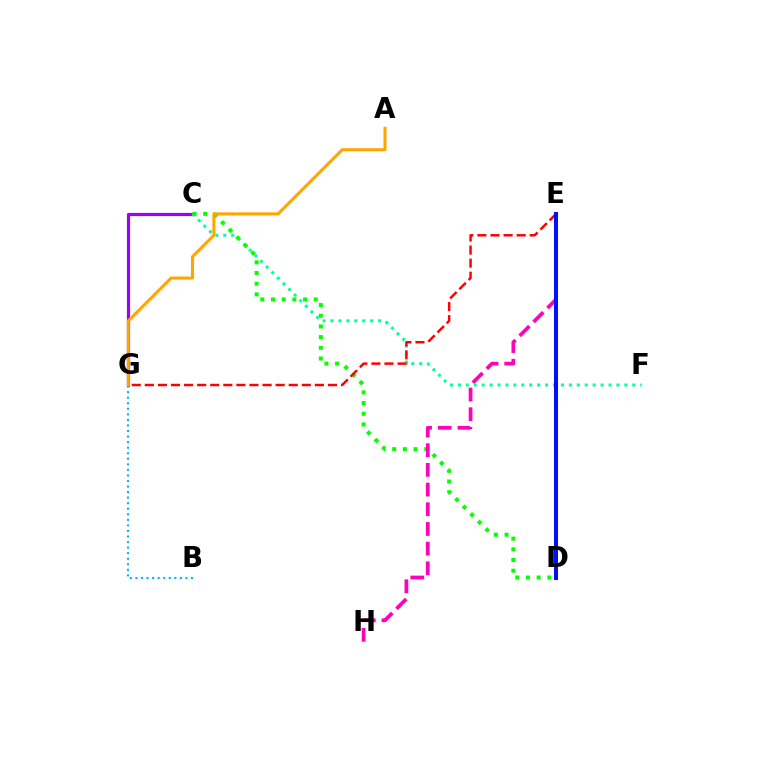{('C', 'G'): [{'color': '#9b00ff', 'line_style': 'solid', 'thickness': 2.29}], ('C', 'F'): [{'color': '#00ff9d', 'line_style': 'dotted', 'thickness': 2.15}], ('D', 'E'): [{'color': '#b3ff00', 'line_style': 'dashed', 'thickness': 1.6}, {'color': '#0010ff', 'line_style': 'solid', 'thickness': 2.89}], ('C', 'D'): [{'color': '#08ff00', 'line_style': 'dotted', 'thickness': 2.9}], ('B', 'G'): [{'color': '#00b5ff', 'line_style': 'dotted', 'thickness': 1.51}], ('E', 'G'): [{'color': '#ff0000', 'line_style': 'dashed', 'thickness': 1.78}], ('A', 'G'): [{'color': '#ffa500', 'line_style': 'solid', 'thickness': 2.21}], ('E', 'H'): [{'color': '#ff00bd', 'line_style': 'dashed', 'thickness': 2.67}]}